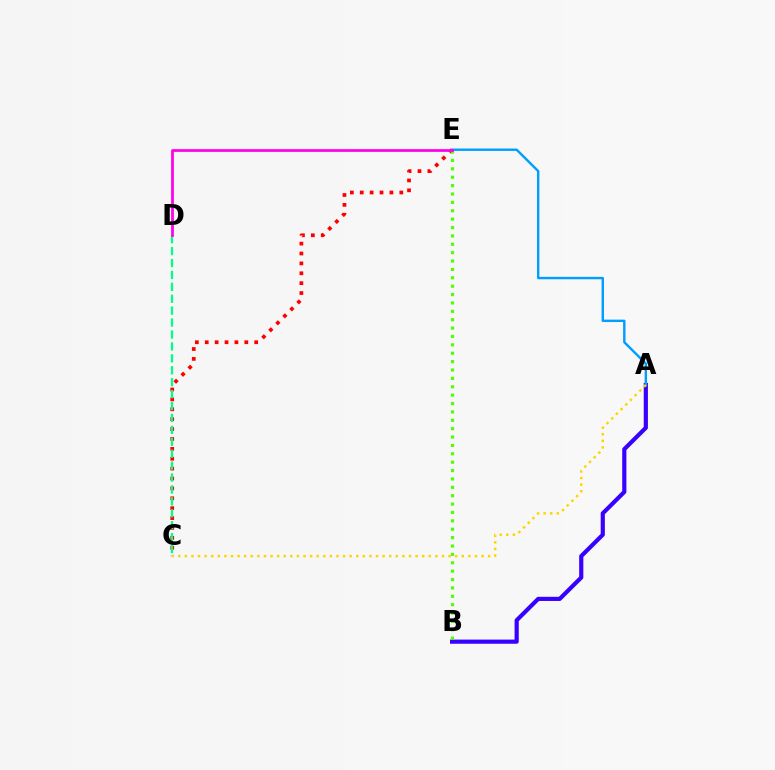{('C', 'E'): [{'color': '#ff0000', 'line_style': 'dotted', 'thickness': 2.69}], ('C', 'D'): [{'color': '#00ff86', 'line_style': 'dashed', 'thickness': 1.62}], ('A', 'B'): [{'color': '#3700ff', 'line_style': 'solid', 'thickness': 3.0}], ('B', 'E'): [{'color': '#4fff00', 'line_style': 'dotted', 'thickness': 2.28}], ('A', 'E'): [{'color': '#009eff', 'line_style': 'solid', 'thickness': 1.74}], ('D', 'E'): [{'color': '#ff00ed', 'line_style': 'solid', 'thickness': 1.98}], ('A', 'C'): [{'color': '#ffd500', 'line_style': 'dotted', 'thickness': 1.79}]}